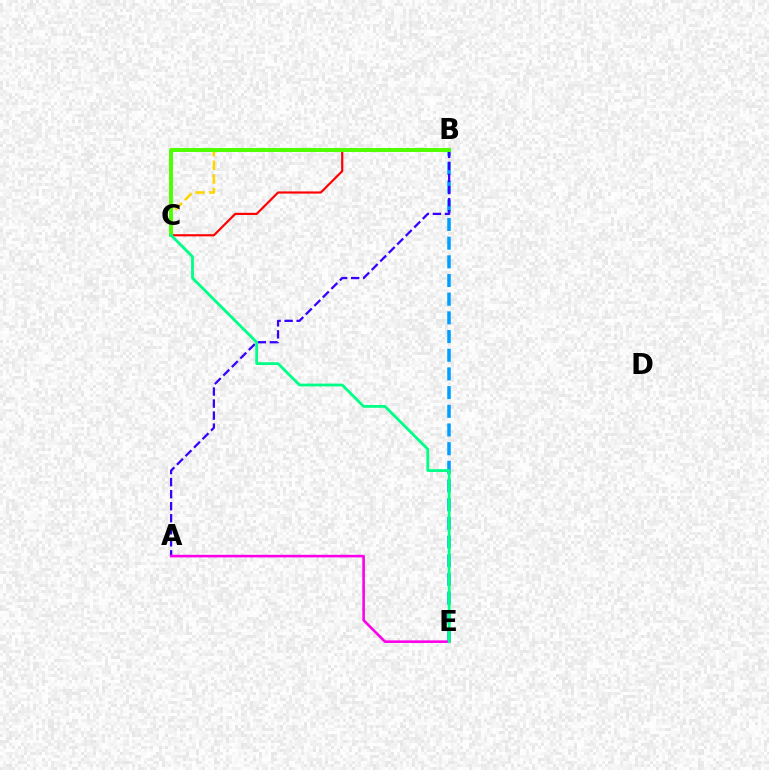{('B', 'E'): [{'color': '#009eff', 'line_style': 'dashed', 'thickness': 2.54}], ('B', 'C'): [{'color': '#ff0000', 'line_style': 'solid', 'thickness': 1.56}, {'color': '#ffd500', 'line_style': 'dashed', 'thickness': 1.85}, {'color': '#4fff00', 'line_style': 'solid', 'thickness': 2.83}], ('A', 'B'): [{'color': '#3700ff', 'line_style': 'dashed', 'thickness': 1.64}], ('A', 'E'): [{'color': '#ff00ed', 'line_style': 'solid', 'thickness': 1.88}], ('C', 'E'): [{'color': '#00ff86', 'line_style': 'solid', 'thickness': 2.01}]}